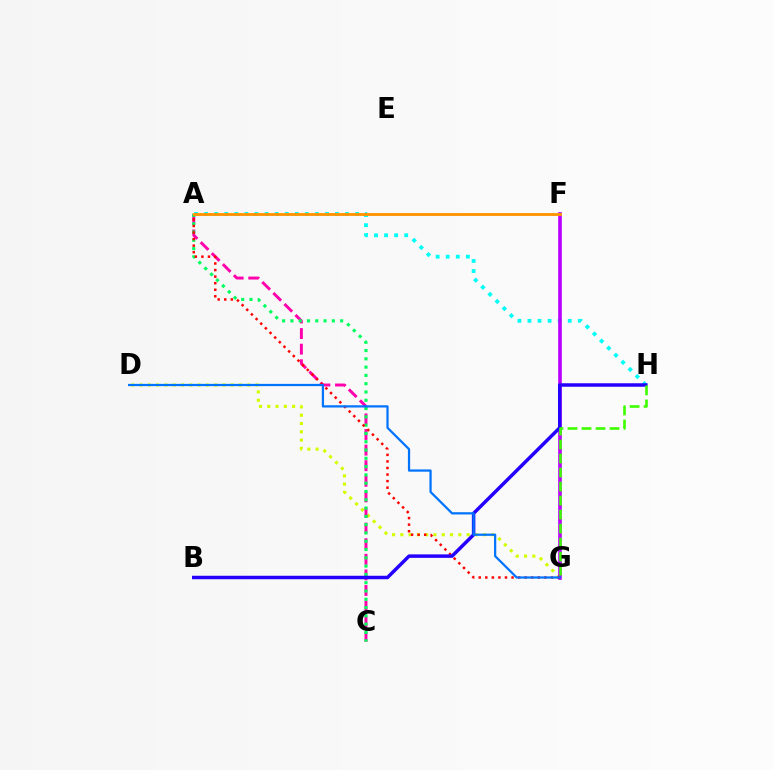{('D', 'G'): [{'color': '#d1ff00', 'line_style': 'dotted', 'thickness': 2.25}, {'color': '#0074ff', 'line_style': 'solid', 'thickness': 1.62}], ('A', 'C'): [{'color': '#ff00ac', 'line_style': 'dashed', 'thickness': 2.12}, {'color': '#00ff5c', 'line_style': 'dotted', 'thickness': 2.25}], ('A', 'H'): [{'color': '#00fff6', 'line_style': 'dotted', 'thickness': 2.73}], ('F', 'G'): [{'color': '#b900ff', 'line_style': 'solid', 'thickness': 2.62}], ('A', 'G'): [{'color': '#ff0000', 'line_style': 'dotted', 'thickness': 1.78}], ('B', 'H'): [{'color': '#2500ff', 'line_style': 'solid', 'thickness': 2.51}], ('G', 'H'): [{'color': '#3dff00', 'line_style': 'dashed', 'thickness': 1.9}], ('A', 'F'): [{'color': '#ff9400', 'line_style': 'solid', 'thickness': 2.05}]}